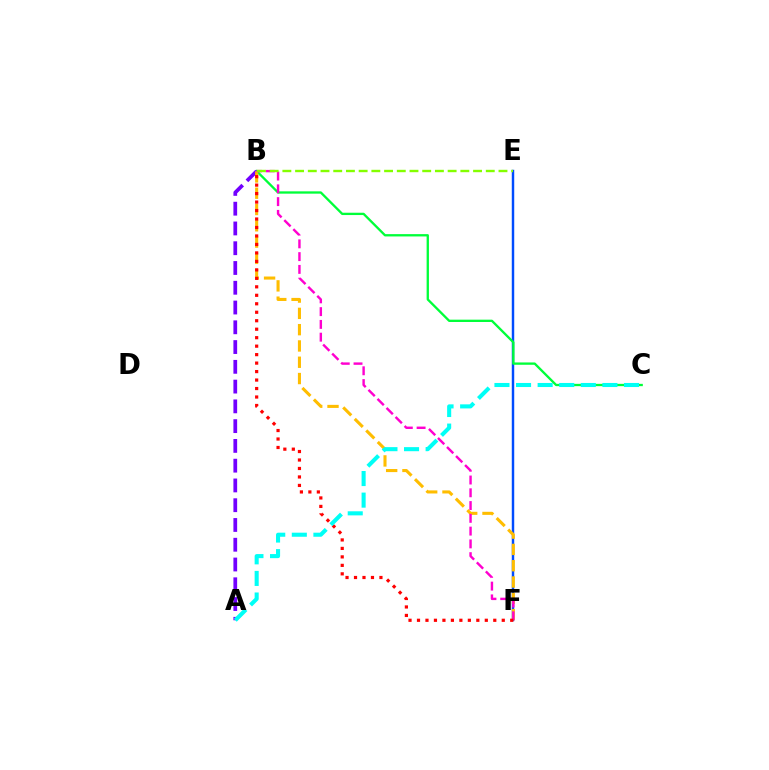{('E', 'F'): [{'color': '#004bff', 'line_style': 'solid', 'thickness': 1.76}], ('B', 'C'): [{'color': '#00ff39', 'line_style': 'solid', 'thickness': 1.67}], ('A', 'B'): [{'color': '#7200ff', 'line_style': 'dashed', 'thickness': 2.69}], ('B', 'F'): [{'color': '#ffbd00', 'line_style': 'dashed', 'thickness': 2.21}, {'color': '#ff00cf', 'line_style': 'dashed', 'thickness': 1.74}, {'color': '#ff0000', 'line_style': 'dotted', 'thickness': 2.3}], ('B', 'E'): [{'color': '#84ff00', 'line_style': 'dashed', 'thickness': 1.73}], ('A', 'C'): [{'color': '#00fff6', 'line_style': 'dashed', 'thickness': 2.93}]}